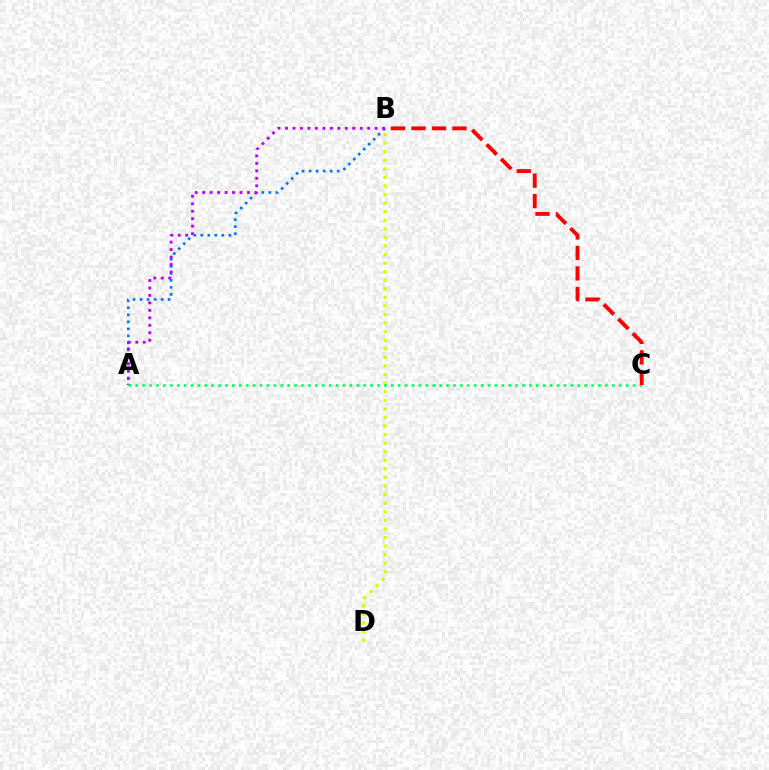{('A', 'B'): [{'color': '#0074ff', 'line_style': 'dotted', 'thickness': 1.91}, {'color': '#b900ff', 'line_style': 'dotted', 'thickness': 2.03}], ('B', 'D'): [{'color': '#d1ff00', 'line_style': 'dotted', 'thickness': 2.33}], ('A', 'C'): [{'color': '#00ff5c', 'line_style': 'dotted', 'thickness': 1.88}], ('B', 'C'): [{'color': '#ff0000', 'line_style': 'dashed', 'thickness': 2.79}]}